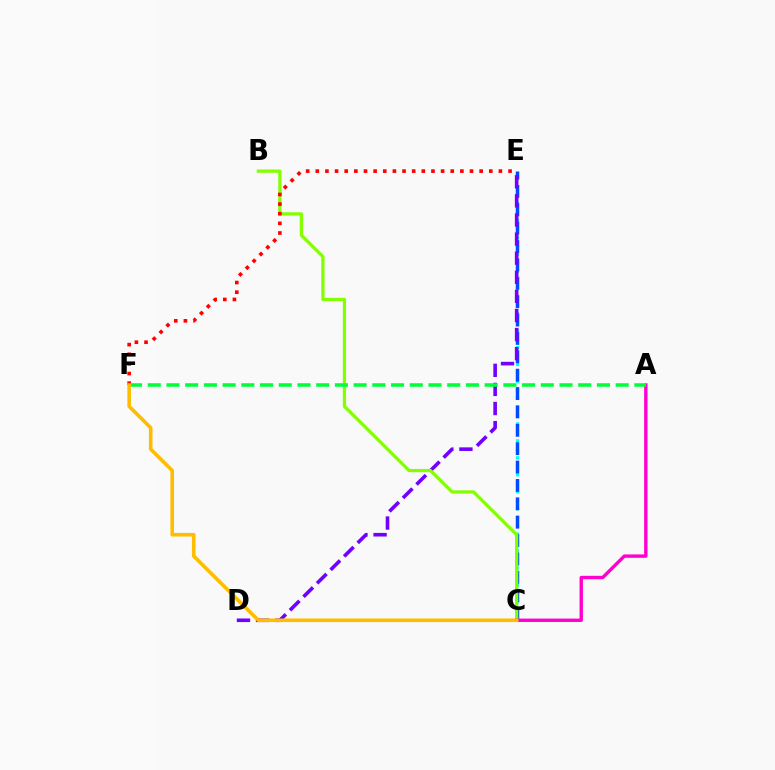{('C', 'E'): [{'color': '#00fff6', 'line_style': 'dotted', 'thickness': 2.3}, {'color': '#004bff', 'line_style': 'dashed', 'thickness': 2.5}], ('D', 'E'): [{'color': '#7200ff', 'line_style': 'dashed', 'thickness': 2.59}], ('B', 'C'): [{'color': '#84ff00', 'line_style': 'solid', 'thickness': 2.34}], ('A', 'C'): [{'color': '#ff00cf', 'line_style': 'solid', 'thickness': 2.44}], ('A', 'F'): [{'color': '#00ff39', 'line_style': 'dashed', 'thickness': 2.54}], ('E', 'F'): [{'color': '#ff0000', 'line_style': 'dotted', 'thickness': 2.62}], ('C', 'F'): [{'color': '#ffbd00', 'line_style': 'solid', 'thickness': 2.6}]}